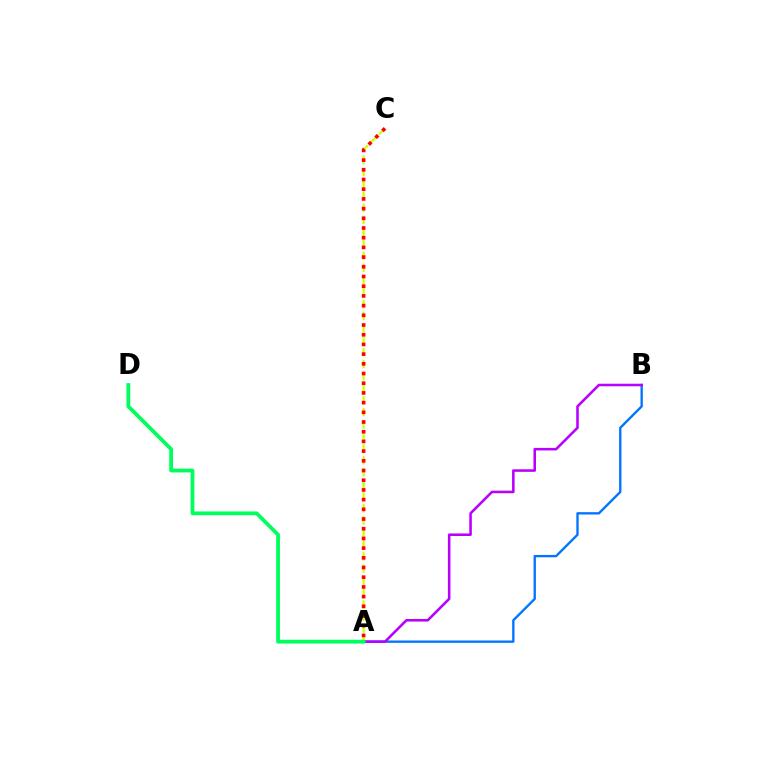{('A', 'C'): [{'color': '#d1ff00', 'line_style': 'dashed', 'thickness': 1.63}, {'color': '#ff0000', 'line_style': 'dotted', 'thickness': 2.64}], ('A', 'B'): [{'color': '#0074ff', 'line_style': 'solid', 'thickness': 1.69}, {'color': '#b900ff', 'line_style': 'solid', 'thickness': 1.84}], ('A', 'D'): [{'color': '#00ff5c', 'line_style': 'solid', 'thickness': 2.72}]}